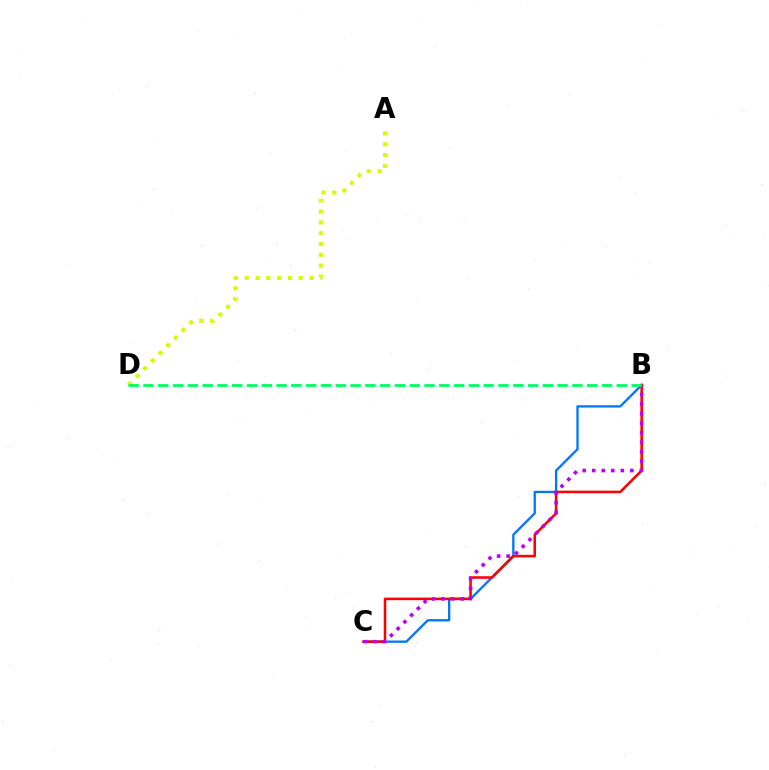{('A', 'D'): [{'color': '#d1ff00', 'line_style': 'dotted', 'thickness': 2.94}], ('B', 'C'): [{'color': '#0074ff', 'line_style': 'solid', 'thickness': 1.65}, {'color': '#ff0000', 'line_style': 'solid', 'thickness': 1.85}, {'color': '#b900ff', 'line_style': 'dotted', 'thickness': 2.59}], ('B', 'D'): [{'color': '#00ff5c', 'line_style': 'dashed', 'thickness': 2.01}]}